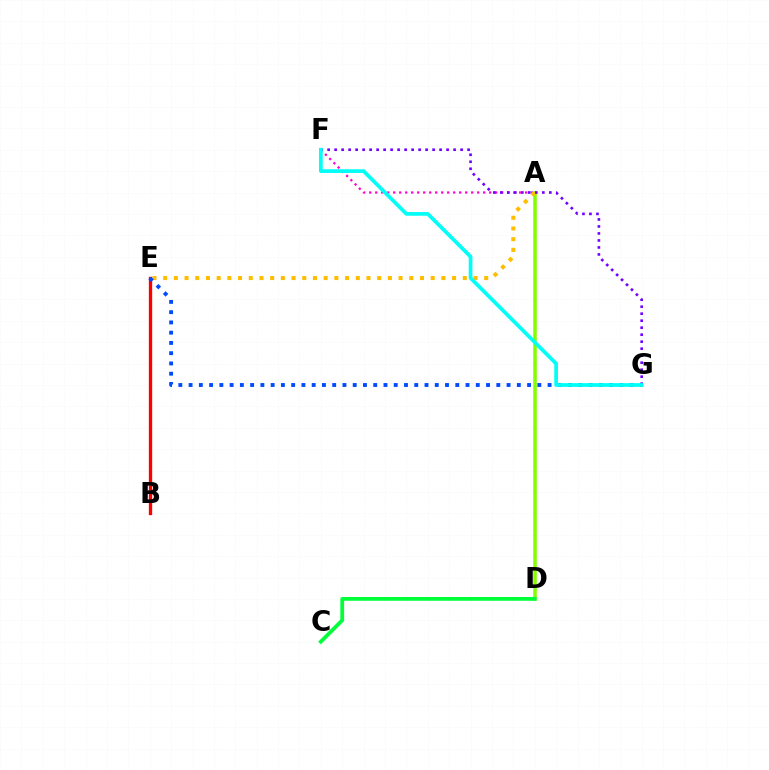{('A', 'D'): [{'color': '#84ff00', 'line_style': 'solid', 'thickness': 2.55}], ('A', 'F'): [{'color': '#ff00cf', 'line_style': 'dotted', 'thickness': 1.63}], ('B', 'E'): [{'color': '#ff0000', 'line_style': 'solid', 'thickness': 2.39}], ('A', 'E'): [{'color': '#ffbd00', 'line_style': 'dotted', 'thickness': 2.91}], ('C', 'D'): [{'color': '#00ff39', 'line_style': 'solid', 'thickness': 2.72}], ('F', 'G'): [{'color': '#7200ff', 'line_style': 'dotted', 'thickness': 1.9}, {'color': '#00fff6', 'line_style': 'solid', 'thickness': 2.68}], ('E', 'G'): [{'color': '#004bff', 'line_style': 'dotted', 'thickness': 2.79}]}